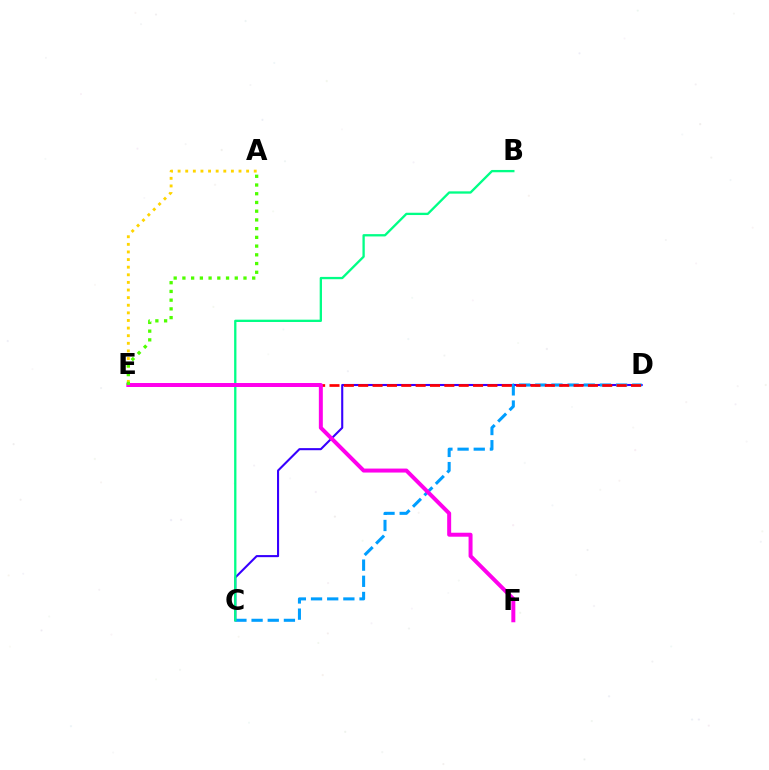{('C', 'D'): [{'color': '#3700ff', 'line_style': 'solid', 'thickness': 1.51}, {'color': '#009eff', 'line_style': 'dashed', 'thickness': 2.2}], ('A', 'E'): [{'color': '#ffd500', 'line_style': 'dotted', 'thickness': 2.07}, {'color': '#4fff00', 'line_style': 'dotted', 'thickness': 2.37}], ('B', 'C'): [{'color': '#00ff86', 'line_style': 'solid', 'thickness': 1.66}], ('D', 'E'): [{'color': '#ff0000', 'line_style': 'dashed', 'thickness': 1.95}], ('E', 'F'): [{'color': '#ff00ed', 'line_style': 'solid', 'thickness': 2.87}]}